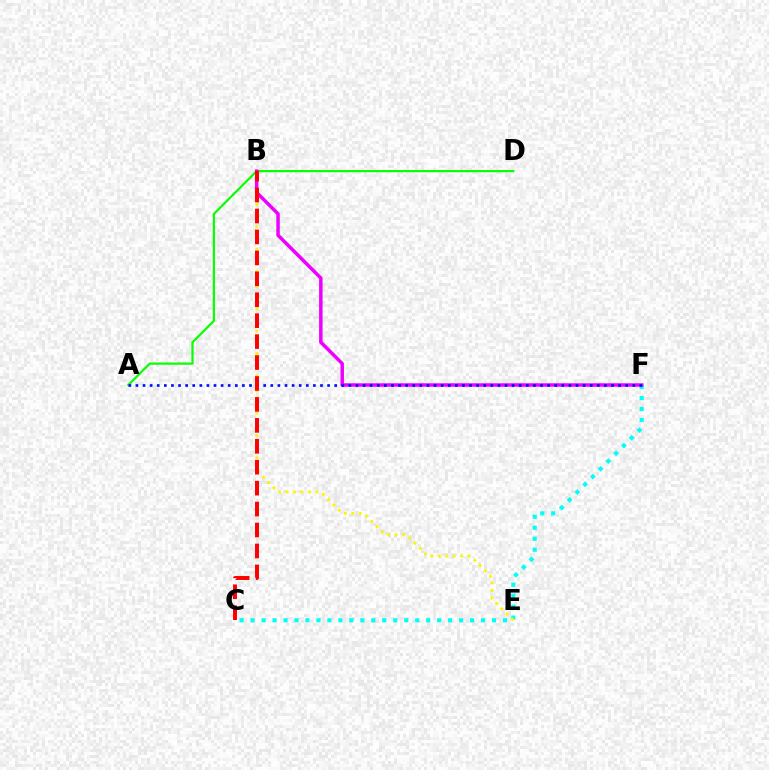{('C', 'F'): [{'color': '#00fff6', 'line_style': 'dotted', 'thickness': 2.98}], ('B', 'E'): [{'color': '#fcf500', 'line_style': 'dotted', 'thickness': 2.02}], ('A', 'D'): [{'color': '#08ff00', 'line_style': 'solid', 'thickness': 1.58}], ('B', 'F'): [{'color': '#ee00ff', 'line_style': 'solid', 'thickness': 2.51}], ('A', 'F'): [{'color': '#0010ff', 'line_style': 'dotted', 'thickness': 1.93}], ('B', 'C'): [{'color': '#ff0000', 'line_style': 'dashed', 'thickness': 2.84}]}